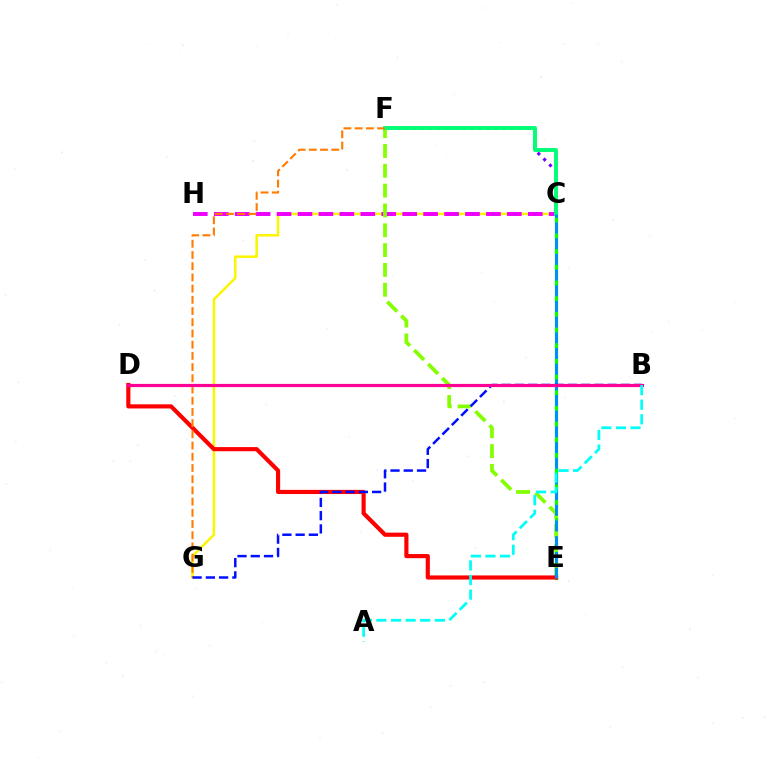{('C', 'G'): [{'color': '#fcf500', 'line_style': 'solid', 'thickness': 1.81}], ('C', 'F'): [{'color': '#7200ff', 'line_style': 'dotted', 'thickness': 2.23}, {'color': '#00ff74', 'line_style': 'solid', 'thickness': 2.81}], ('C', 'H'): [{'color': '#ee00ff', 'line_style': 'dashed', 'thickness': 2.84}], ('C', 'E'): [{'color': '#08ff00', 'line_style': 'solid', 'thickness': 2.3}, {'color': '#008cff', 'line_style': 'dashed', 'thickness': 2.13}], ('E', 'F'): [{'color': '#84ff00', 'line_style': 'dashed', 'thickness': 2.69}], ('D', 'E'): [{'color': '#ff0000', 'line_style': 'solid', 'thickness': 2.99}], ('F', 'G'): [{'color': '#ff7c00', 'line_style': 'dashed', 'thickness': 1.52}], ('B', 'G'): [{'color': '#0010ff', 'line_style': 'dashed', 'thickness': 1.8}], ('B', 'D'): [{'color': '#ff0094', 'line_style': 'solid', 'thickness': 2.29}], ('A', 'B'): [{'color': '#00fff6', 'line_style': 'dashed', 'thickness': 1.98}]}